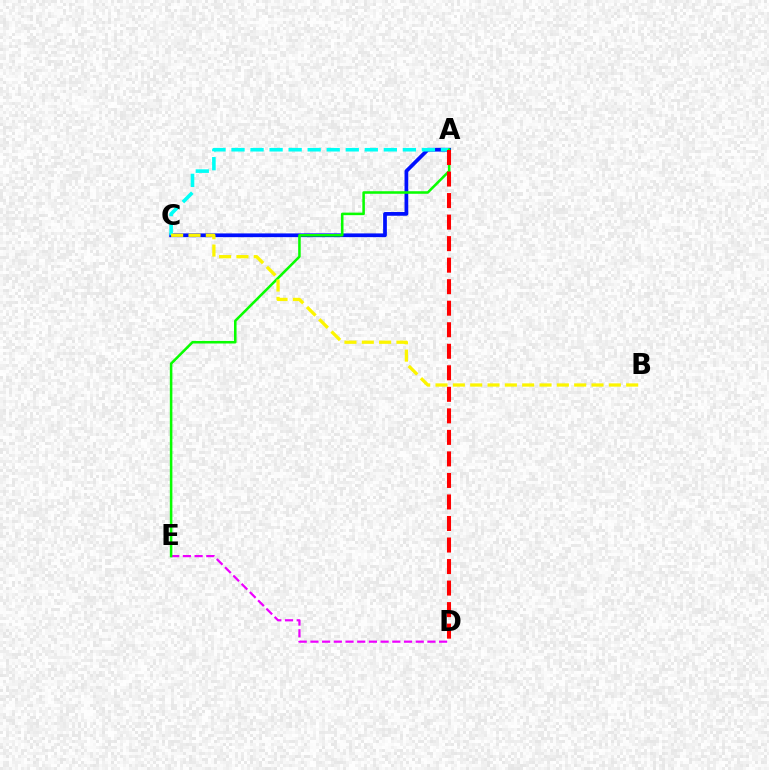{('A', 'C'): [{'color': '#0010ff', 'line_style': 'solid', 'thickness': 2.69}, {'color': '#00fff6', 'line_style': 'dashed', 'thickness': 2.59}], ('D', 'E'): [{'color': '#ee00ff', 'line_style': 'dashed', 'thickness': 1.59}], ('A', 'E'): [{'color': '#08ff00', 'line_style': 'solid', 'thickness': 1.83}], ('A', 'D'): [{'color': '#ff0000', 'line_style': 'dashed', 'thickness': 2.92}], ('B', 'C'): [{'color': '#fcf500', 'line_style': 'dashed', 'thickness': 2.35}]}